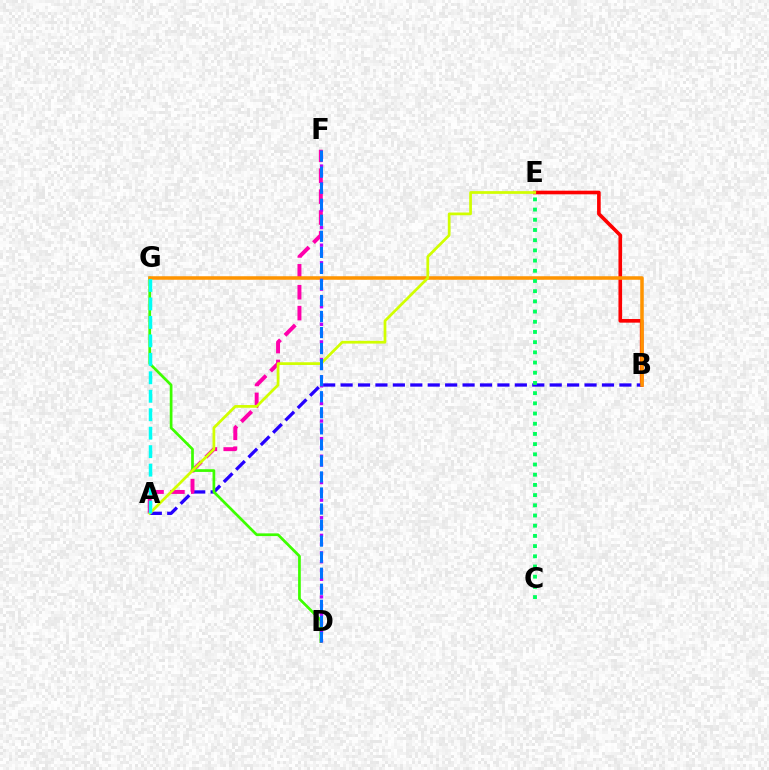{('B', 'E'): [{'color': '#ff0000', 'line_style': 'solid', 'thickness': 2.61}], ('A', 'B'): [{'color': '#2500ff', 'line_style': 'dashed', 'thickness': 2.37}], ('A', 'F'): [{'color': '#ff00ac', 'line_style': 'dashed', 'thickness': 2.84}], ('D', 'G'): [{'color': '#3dff00', 'line_style': 'solid', 'thickness': 1.95}], ('B', 'G'): [{'color': '#ff9400', 'line_style': 'solid', 'thickness': 2.54}], ('A', 'E'): [{'color': '#d1ff00', 'line_style': 'solid', 'thickness': 1.97}], ('D', 'F'): [{'color': '#b900ff', 'line_style': 'dotted', 'thickness': 2.39}, {'color': '#0074ff', 'line_style': 'dashed', 'thickness': 2.18}], ('C', 'E'): [{'color': '#00ff5c', 'line_style': 'dotted', 'thickness': 2.77}], ('A', 'G'): [{'color': '#00fff6', 'line_style': 'dashed', 'thickness': 2.51}]}